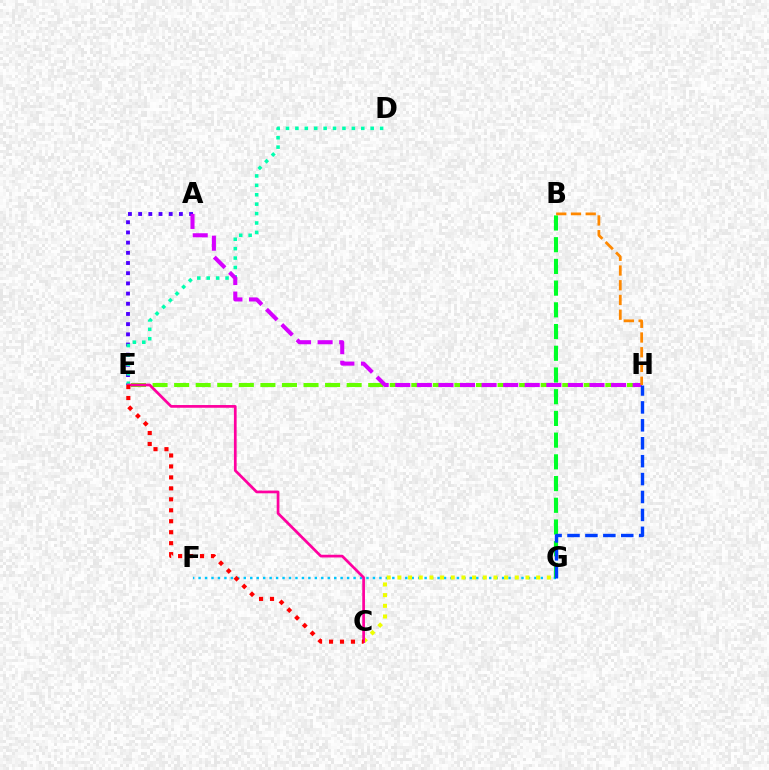{('F', 'G'): [{'color': '#00c7ff', 'line_style': 'dotted', 'thickness': 1.75}], ('A', 'E'): [{'color': '#4f00ff', 'line_style': 'dotted', 'thickness': 2.77}], ('D', 'E'): [{'color': '#00ffaf', 'line_style': 'dotted', 'thickness': 2.56}], ('E', 'H'): [{'color': '#66ff00', 'line_style': 'dashed', 'thickness': 2.93}], ('B', 'G'): [{'color': '#00ff27', 'line_style': 'dashed', 'thickness': 2.95}], ('C', 'G'): [{'color': '#eeff00', 'line_style': 'dotted', 'thickness': 2.9}], ('A', 'H'): [{'color': '#d600ff', 'line_style': 'dashed', 'thickness': 2.93}], ('C', 'E'): [{'color': '#ff00a0', 'line_style': 'solid', 'thickness': 1.96}, {'color': '#ff0000', 'line_style': 'dotted', 'thickness': 2.98}], ('B', 'H'): [{'color': '#ff8800', 'line_style': 'dashed', 'thickness': 2.0}], ('G', 'H'): [{'color': '#003fff', 'line_style': 'dashed', 'thickness': 2.43}]}